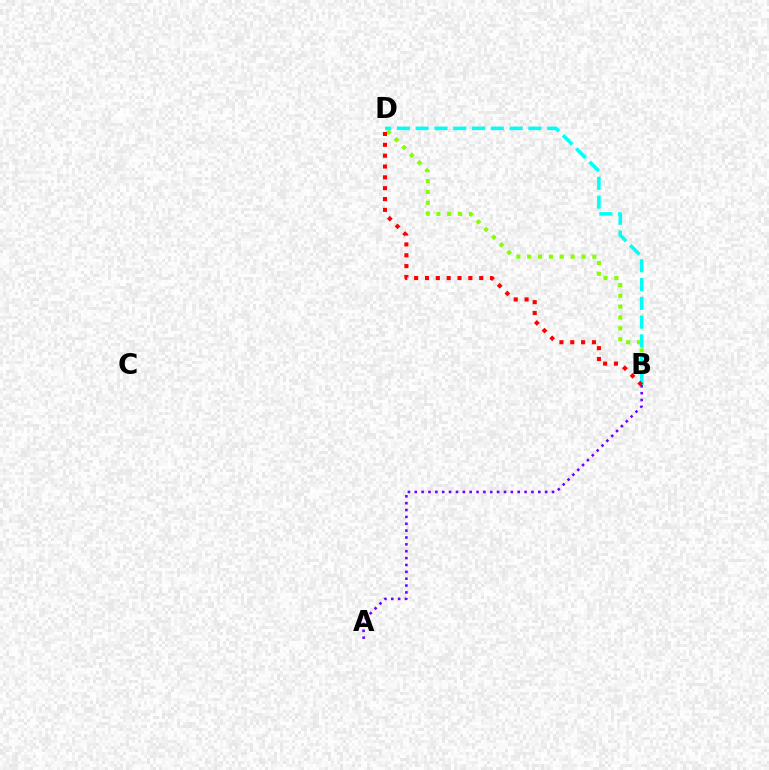{('B', 'D'): [{'color': '#84ff00', 'line_style': 'dotted', 'thickness': 2.95}, {'color': '#00fff6', 'line_style': 'dashed', 'thickness': 2.55}, {'color': '#ff0000', 'line_style': 'dotted', 'thickness': 2.95}], ('A', 'B'): [{'color': '#7200ff', 'line_style': 'dotted', 'thickness': 1.87}]}